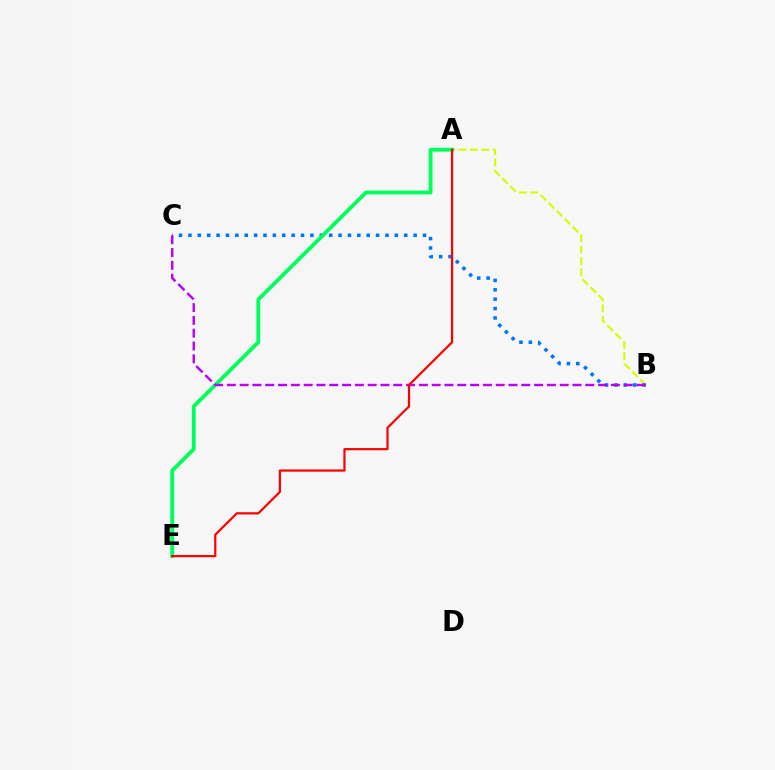{('A', 'B'): [{'color': '#d1ff00', 'line_style': 'dashed', 'thickness': 1.54}], ('B', 'C'): [{'color': '#0074ff', 'line_style': 'dotted', 'thickness': 2.55}, {'color': '#b900ff', 'line_style': 'dashed', 'thickness': 1.74}], ('A', 'E'): [{'color': '#00ff5c', 'line_style': 'solid', 'thickness': 2.76}, {'color': '#ff0000', 'line_style': 'solid', 'thickness': 1.59}]}